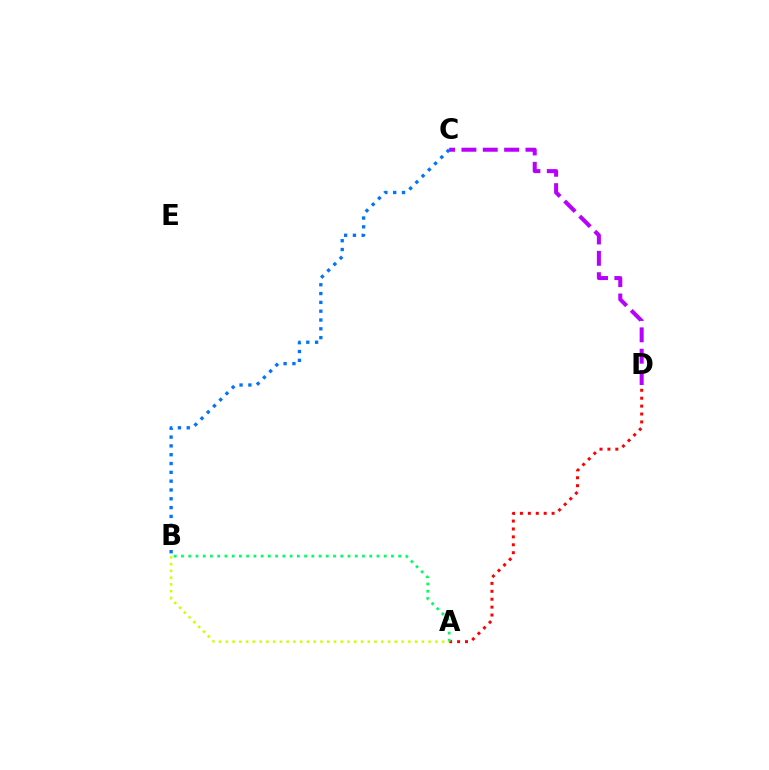{('A', 'D'): [{'color': '#ff0000', 'line_style': 'dotted', 'thickness': 2.15}], ('A', 'B'): [{'color': '#00ff5c', 'line_style': 'dotted', 'thickness': 1.97}, {'color': '#d1ff00', 'line_style': 'dotted', 'thickness': 1.84}], ('C', 'D'): [{'color': '#b900ff', 'line_style': 'dashed', 'thickness': 2.9}], ('B', 'C'): [{'color': '#0074ff', 'line_style': 'dotted', 'thickness': 2.4}]}